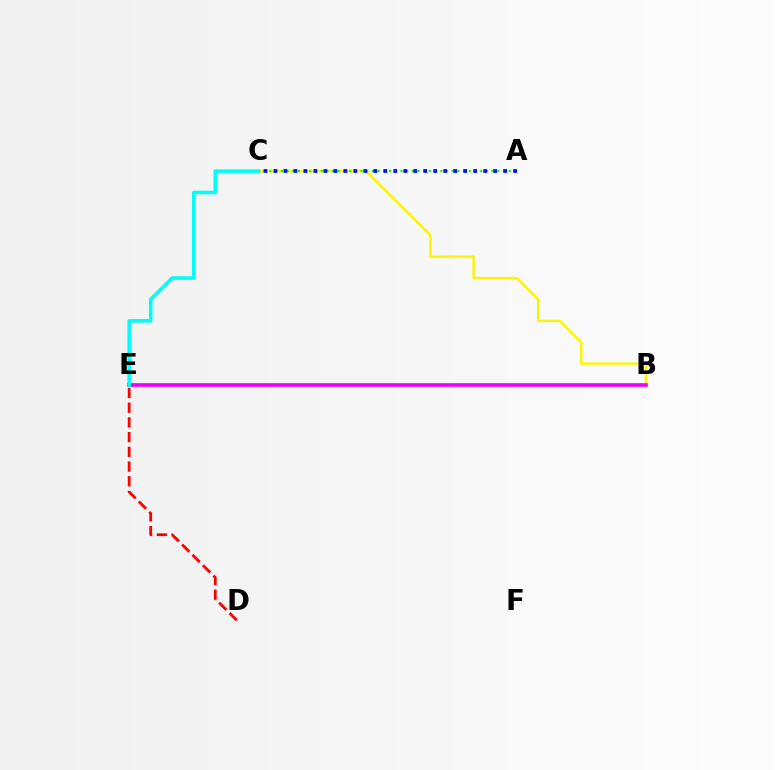{('B', 'C'): [{'color': '#fcf500', 'line_style': 'solid', 'thickness': 1.73}], ('A', 'C'): [{'color': '#08ff00', 'line_style': 'dotted', 'thickness': 1.55}, {'color': '#0010ff', 'line_style': 'dotted', 'thickness': 2.71}], ('B', 'E'): [{'color': '#ee00ff', 'line_style': 'solid', 'thickness': 2.64}], ('C', 'E'): [{'color': '#00fff6', 'line_style': 'solid', 'thickness': 2.59}], ('D', 'E'): [{'color': '#ff0000', 'line_style': 'dashed', 'thickness': 2.0}]}